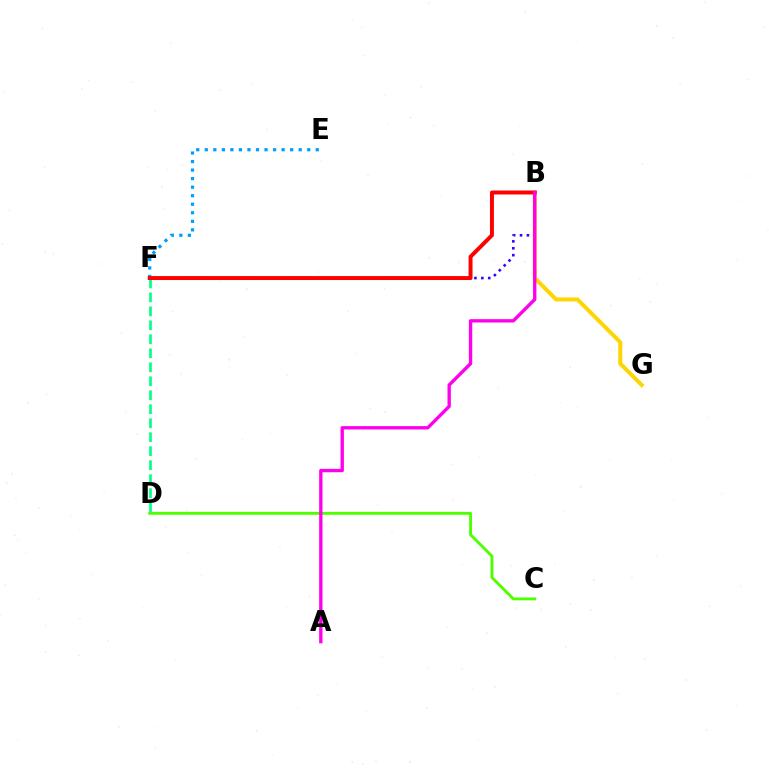{('B', 'G'): [{'color': '#ffd500', 'line_style': 'solid', 'thickness': 2.87}], ('C', 'D'): [{'color': '#4fff00', 'line_style': 'solid', 'thickness': 2.07}], ('E', 'F'): [{'color': '#009eff', 'line_style': 'dotted', 'thickness': 2.32}], ('D', 'F'): [{'color': '#00ff86', 'line_style': 'dashed', 'thickness': 1.9}], ('B', 'F'): [{'color': '#3700ff', 'line_style': 'dotted', 'thickness': 1.87}, {'color': '#ff0000', 'line_style': 'solid', 'thickness': 2.85}], ('A', 'B'): [{'color': '#ff00ed', 'line_style': 'solid', 'thickness': 2.41}]}